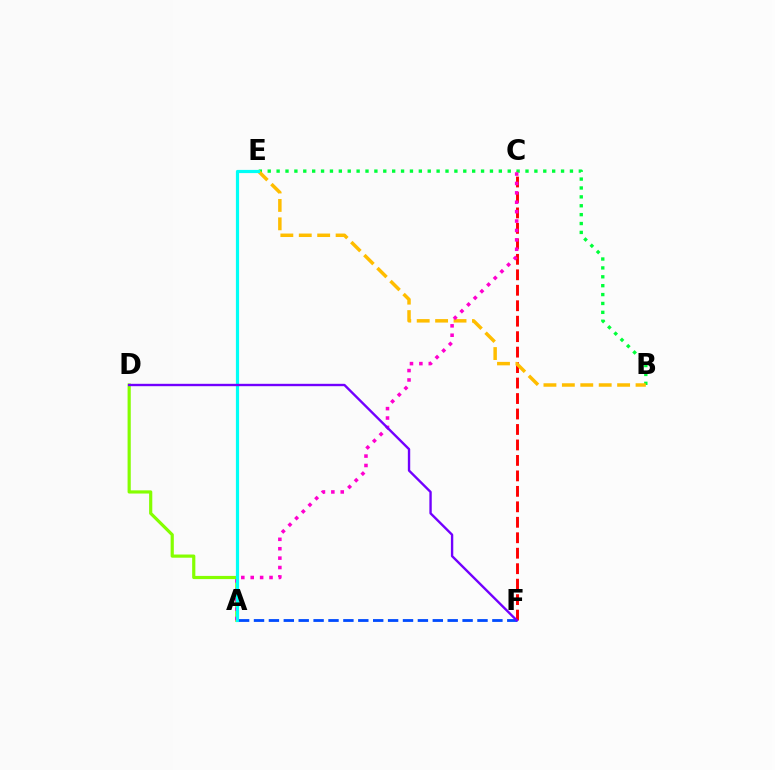{('C', 'F'): [{'color': '#ff0000', 'line_style': 'dashed', 'thickness': 2.1}], ('B', 'E'): [{'color': '#00ff39', 'line_style': 'dotted', 'thickness': 2.42}, {'color': '#ffbd00', 'line_style': 'dashed', 'thickness': 2.5}], ('A', 'D'): [{'color': '#84ff00', 'line_style': 'solid', 'thickness': 2.29}], ('A', 'C'): [{'color': '#ff00cf', 'line_style': 'dotted', 'thickness': 2.55}], ('A', 'E'): [{'color': '#00fff6', 'line_style': 'solid', 'thickness': 2.3}], ('A', 'F'): [{'color': '#004bff', 'line_style': 'dashed', 'thickness': 2.02}], ('D', 'F'): [{'color': '#7200ff', 'line_style': 'solid', 'thickness': 1.71}]}